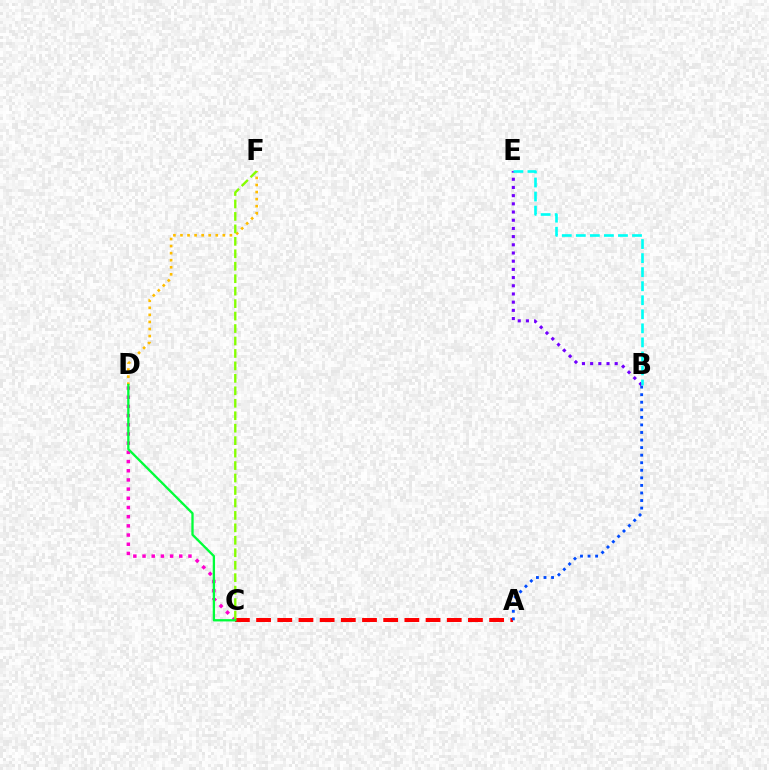{('A', 'C'): [{'color': '#ff0000', 'line_style': 'dashed', 'thickness': 2.88}], ('B', 'E'): [{'color': '#7200ff', 'line_style': 'dotted', 'thickness': 2.23}, {'color': '#00fff6', 'line_style': 'dashed', 'thickness': 1.91}], ('D', 'F'): [{'color': '#ffbd00', 'line_style': 'dotted', 'thickness': 1.92}], ('A', 'B'): [{'color': '#004bff', 'line_style': 'dotted', 'thickness': 2.05}], ('C', 'D'): [{'color': '#ff00cf', 'line_style': 'dotted', 'thickness': 2.5}, {'color': '#00ff39', 'line_style': 'solid', 'thickness': 1.66}], ('C', 'F'): [{'color': '#84ff00', 'line_style': 'dashed', 'thickness': 1.69}]}